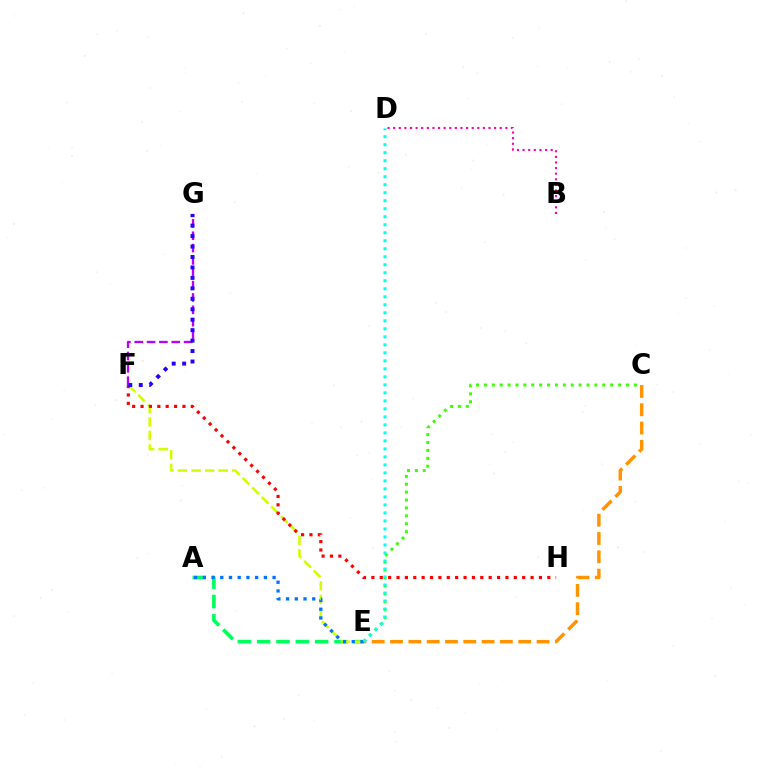{('A', 'E'): [{'color': '#00ff5c', 'line_style': 'dashed', 'thickness': 2.63}, {'color': '#0074ff', 'line_style': 'dotted', 'thickness': 2.37}], ('C', 'E'): [{'color': '#3dff00', 'line_style': 'dotted', 'thickness': 2.14}, {'color': '#ff9400', 'line_style': 'dashed', 'thickness': 2.49}], ('E', 'F'): [{'color': '#d1ff00', 'line_style': 'dashed', 'thickness': 1.84}], ('B', 'D'): [{'color': '#ff00ac', 'line_style': 'dotted', 'thickness': 1.52}], ('F', 'H'): [{'color': '#ff0000', 'line_style': 'dotted', 'thickness': 2.28}], ('D', 'E'): [{'color': '#00fff6', 'line_style': 'dotted', 'thickness': 2.17}], ('F', 'G'): [{'color': '#b900ff', 'line_style': 'dashed', 'thickness': 1.68}, {'color': '#2500ff', 'line_style': 'dotted', 'thickness': 2.84}]}